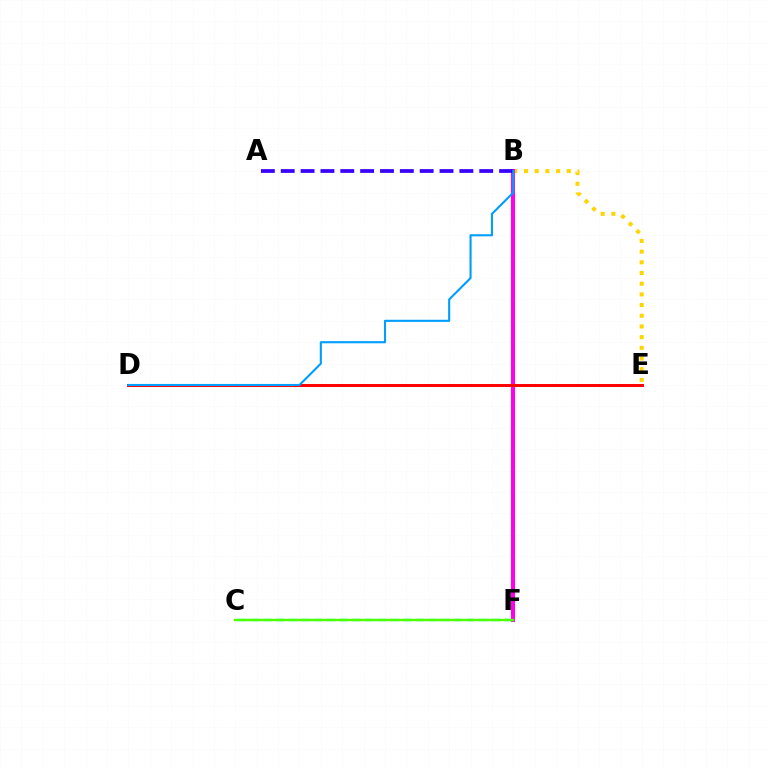{('B', 'E'): [{'color': '#ffd500', 'line_style': 'dotted', 'thickness': 2.9}], ('B', 'F'): [{'color': '#ff00ed', 'line_style': 'solid', 'thickness': 2.93}], ('D', 'E'): [{'color': '#ff0000', 'line_style': 'solid', 'thickness': 2.14}], ('C', 'F'): [{'color': '#00ff86', 'line_style': 'dashed', 'thickness': 1.72}, {'color': '#4fff00', 'line_style': 'solid', 'thickness': 1.73}], ('A', 'B'): [{'color': '#3700ff', 'line_style': 'dashed', 'thickness': 2.7}], ('B', 'D'): [{'color': '#009eff', 'line_style': 'solid', 'thickness': 1.52}]}